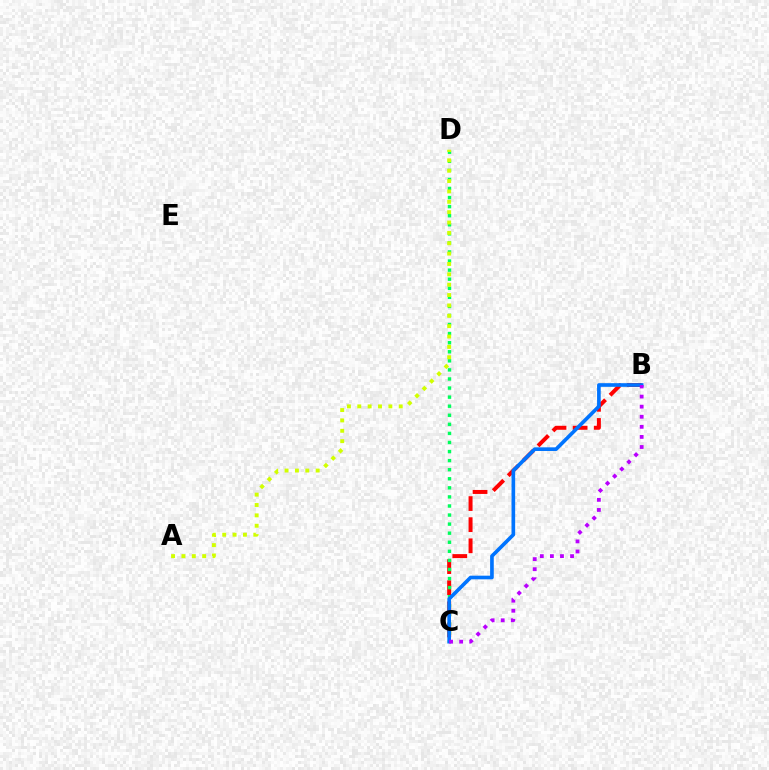{('B', 'C'): [{'color': '#ff0000', 'line_style': 'dashed', 'thickness': 2.87}, {'color': '#0074ff', 'line_style': 'solid', 'thickness': 2.63}, {'color': '#b900ff', 'line_style': 'dotted', 'thickness': 2.74}], ('C', 'D'): [{'color': '#00ff5c', 'line_style': 'dotted', 'thickness': 2.46}], ('A', 'D'): [{'color': '#d1ff00', 'line_style': 'dotted', 'thickness': 2.82}]}